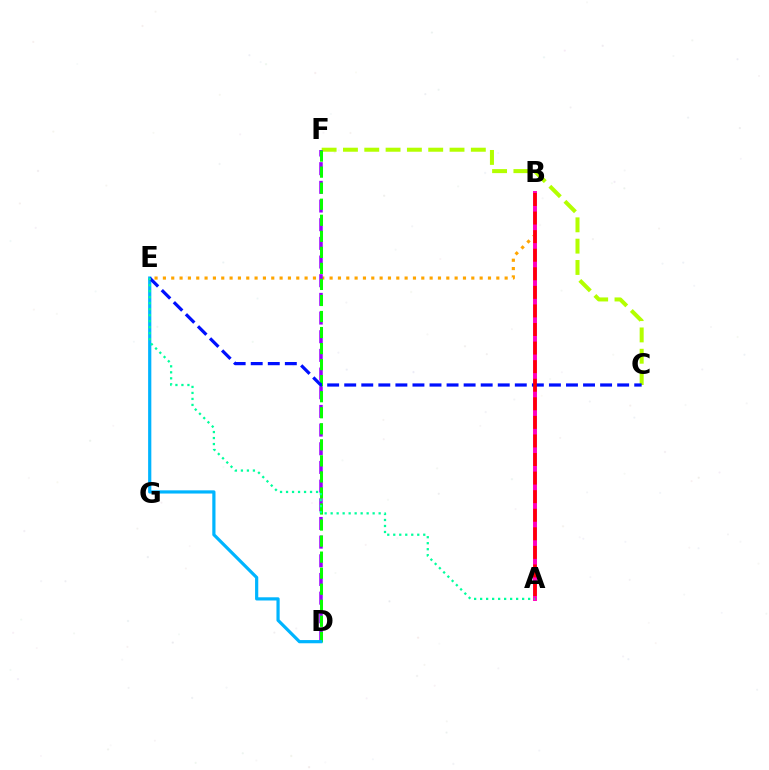{('C', 'F'): [{'color': '#b3ff00', 'line_style': 'dashed', 'thickness': 2.9}], ('B', 'E'): [{'color': '#ffa500', 'line_style': 'dotted', 'thickness': 2.26}], ('D', 'F'): [{'color': '#9b00ff', 'line_style': 'dashed', 'thickness': 2.54}, {'color': '#08ff00', 'line_style': 'dashed', 'thickness': 2.18}], ('D', 'E'): [{'color': '#00b5ff', 'line_style': 'solid', 'thickness': 2.3}], ('A', 'B'): [{'color': '#ff00bd', 'line_style': 'solid', 'thickness': 2.84}, {'color': '#ff0000', 'line_style': 'dashed', 'thickness': 2.52}], ('C', 'E'): [{'color': '#0010ff', 'line_style': 'dashed', 'thickness': 2.32}], ('A', 'E'): [{'color': '#00ff9d', 'line_style': 'dotted', 'thickness': 1.63}]}